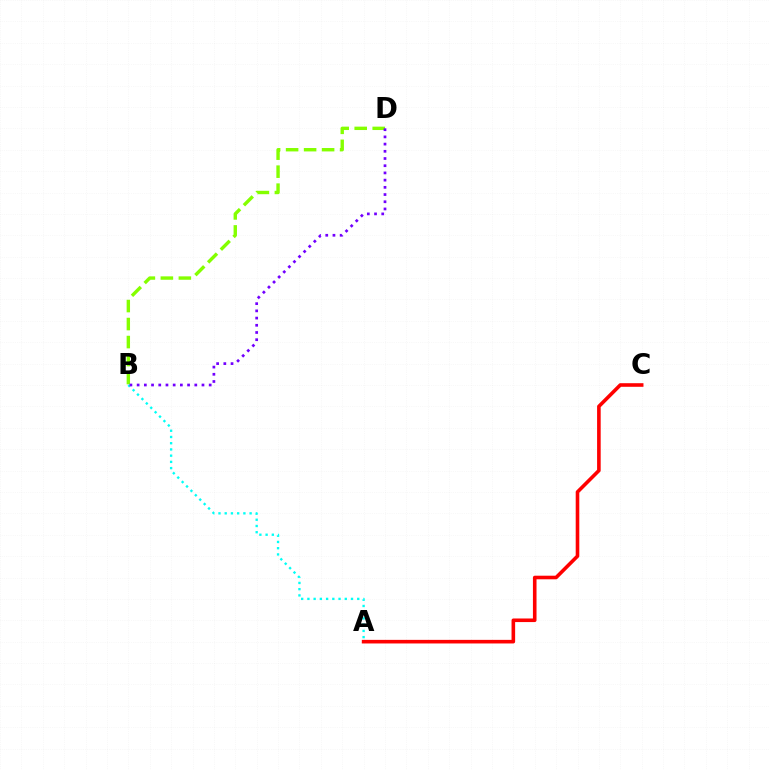{('A', 'C'): [{'color': '#ff0000', 'line_style': 'solid', 'thickness': 2.59}], ('B', 'D'): [{'color': '#84ff00', 'line_style': 'dashed', 'thickness': 2.45}, {'color': '#7200ff', 'line_style': 'dotted', 'thickness': 1.96}], ('A', 'B'): [{'color': '#00fff6', 'line_style': 'dotted', 'thickness': 1.69}]}